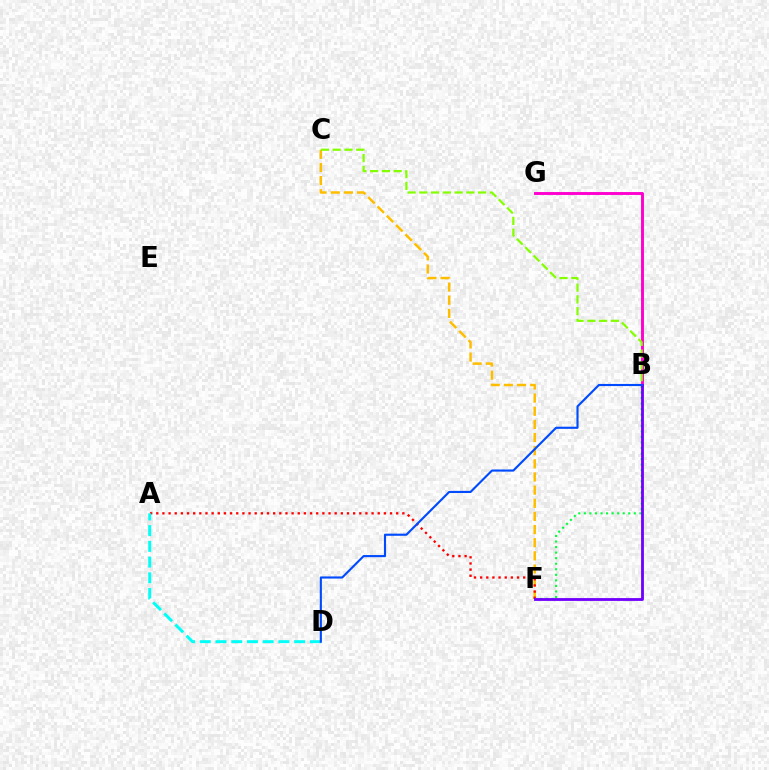{('B', 'G'): [{'color': '#ff00cf', 'line_style': 'solid', 'thickness': 2.1}], ('C', 'F'): [{'color': '#ffbd00', 'line_style': 'dashed', 'thickness': 1.79}], ('A', 'F'): [{'color': '#ff0000', 'line_style': 'dotted', 'thickness': 1.67}], ('B', 'F'): [{'color': '#00ff39', 'line_style': 'dotted', 'thickness': 1.51}, {'color': '#7200ff', 'line_style': 'solid', 'thickness': 2.04}], ('A', 'D'): [{'color': '#00fff6', 'line_style': 'dashed', 'thickness': 2.14}], ('B', 'C'): [{'color': '#84ff00', 'line_style': 'dashed', 'thickness': 1.6}], ('B', 'D'): [{'color': '#004bff', 'line_style': 'solid', 'thickness': 1.53}]}